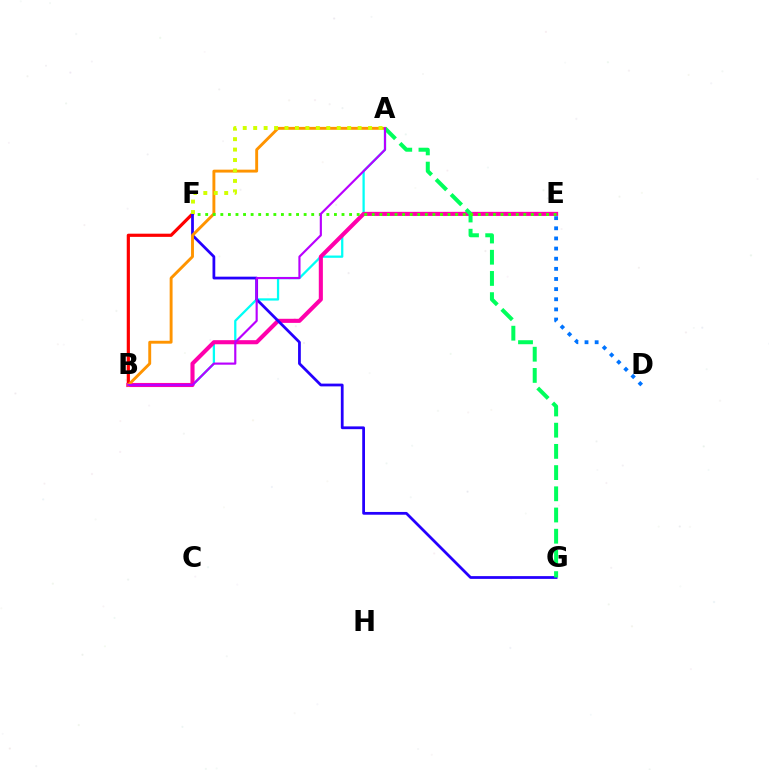{('A', 'B'): [{'color': '#00fff6', 'line_style': 'solid', 'thickness': 1.64}, {'color': '#ff9400', 'line_style': 'solid', 'thickness': 2.09}, {'color': '#b900ff', 'line_style': 'solid', 'thickness': 1.55}], ('B', 'F'): [{'color': '#ff0000', 'line_style': 'solid', 'thickness': 2.29}], ('B', 'E'): [{'color': '#ff00ac', 'line_style': 'solid', 'thickness': 2.94}], ('F', 'G'): [{'color': '#2500ff', 'line_style': 'solid', 'thickness': 1.99}], ('A', 'G'): [{'color': '#00ff5c', 'line_style': 'dashed', 'thickness': 2.88}], ('D', 'E'): [{'color': '#0074ff', 'line_style': 'dotted', 'thickness': 2.75}], ('E', 'F'): [{'color': '#3dff00', 'line_style': 'dotted', 'thickness': 2.06}], ('A', 'F'): [{'color': '#d1ff00', 'line_style': 'dotted', 'thickness': 2.84}]}